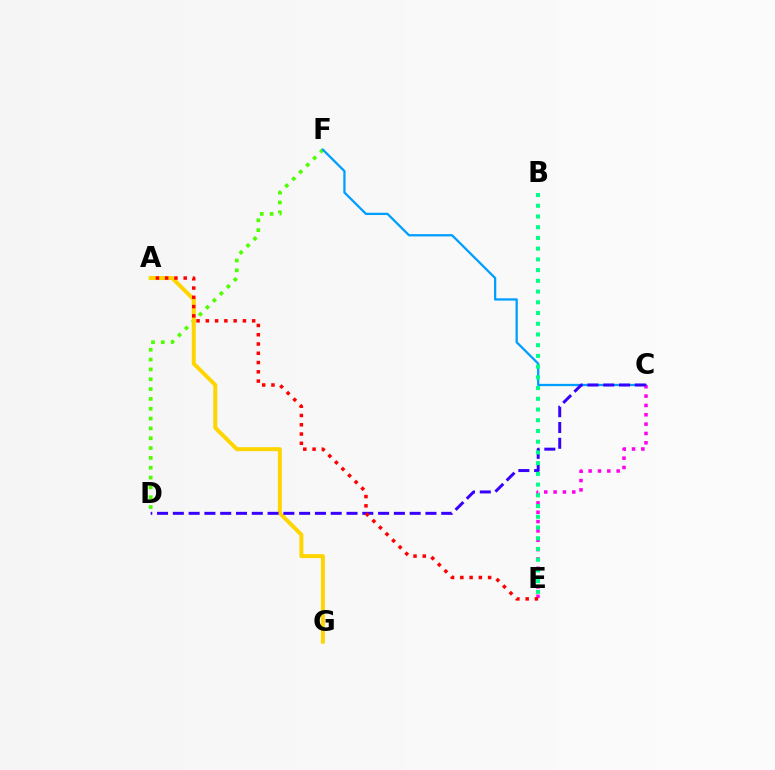{('D', 'F'): [{'color': '#4fff00', 'line_style': 'dotted', 'thickness': 2.67}], ('A', 'G'): [{'color': '#ffd500', 'line_style': 'solid', 'thickness': 2.86}], ('C', 'F'): [{'color': '#009eff', 'line_style': 'solid', 'thickness': 1.64}], ('C', 'E'): [{'color': '#ff00ed', 'line_style': 'dotted', 'thickness': 2.54}], ('C', 'D'): [{'color': '#3700ff', 'line_style': 'dashed', 'thickness': 2.14}], ('A', 'E'): [{'color': '#ff0000', 'line_style': 'dotted', 'thickness': 2.52}], ('B', 'E'): [{'color': '#00ff86', 'line_style': 'dotted', 'thickness': 2.91}]}